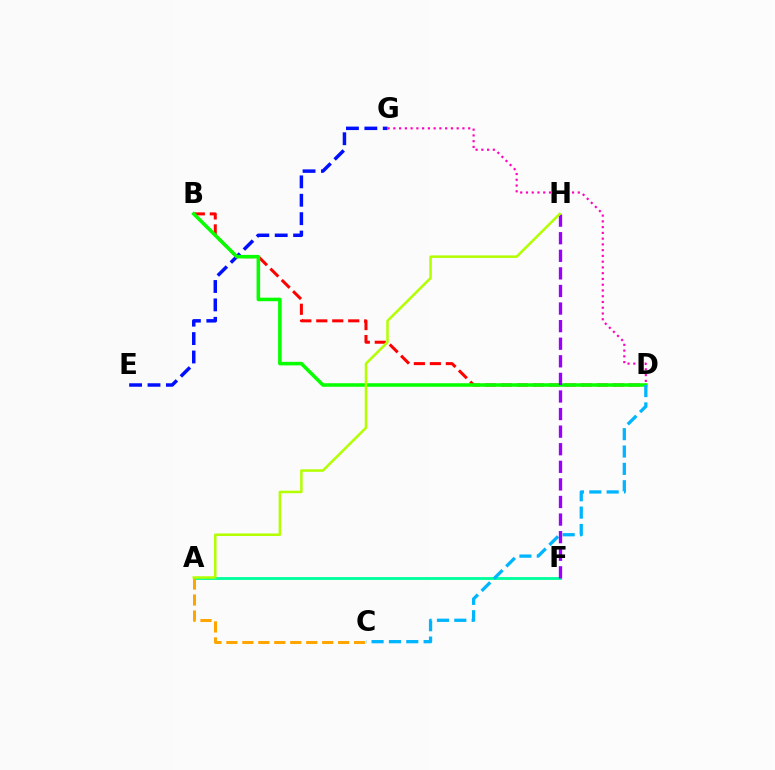{('E', 'G'): [{'color': '#0010ff', 'line_style': 'dashed', 'thickness': 2.5}], ('B', 'D'): [{'color': '#ff0000', 'line_style': 'dashed', 'thickness': 2.17}, {'color': '#08ff00', 'line_style': 'solid', 'thickness': 2.56}], ('A', 'F'): [{'color': '#00ff9d', 'line_style': 'solid', 'thickness': 2.04}], ('D', 'G'): [{'color': '#ff00bd', 'line_style': 'dotted', 'thickness': 1.56}], ('C', 'D'): [{'color': '#00b5ff', 'line_style': 'dashed', 'thickness': 2.36}], ('A', 'C'): [{'color': '#ffa500', 'line_style': 'dashed', 'thickness': 2.17}], ('F', 'H'): [{'color': '#9b00ff', 'line_style': 'dashed', 'thickness': 2.39}], ('A', 'H'): [{'color': '#b3ff00', 'line_style': 'solid', 'thickness': 1.81}]}